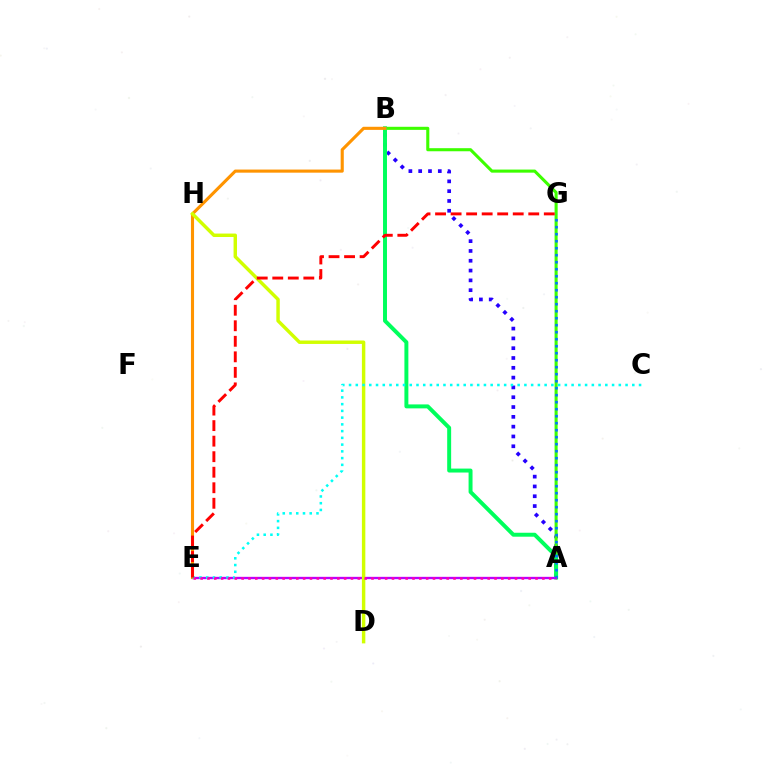{('A', 'B'): [{'color': '#2500ff', 'line_style': 'dotted', 'thickness': 2.66}, {'color': '#3dff00', 'line_style': 'solid', 'thickness': 2.22}, {'color': '#00ff5c', 'line_style': 'solid', 'thickness': 2.85}], ('A', 'E'): [{'color': '#b900ff', 'line_style': 'solid', 'thickness': 1.68}, {'color': '#ff00ac', 'line_style': 'dotted', 'thickness': 1.86}], ('B', 'E'): [{'color': '#ff9400', 'line_style': 'solid', 'thickness': 2.24}], ('D', 'H'): [{'color': '#d1ff00', 'line_style': 'solid', 'thickness': 2.47}], ('A', 'G'): [{'color': '#0074ff', 'line_style': 'dotted', 'thickness': 1.9}], ('C', 'E'): [{'color': '#00fff6', 'line_style': 'dotted', 'thickness': 1.83}], ('E', 'G'): [{'color': '#ff0000', 'line_style': 'dashed', 'thickness': 2.11}]}